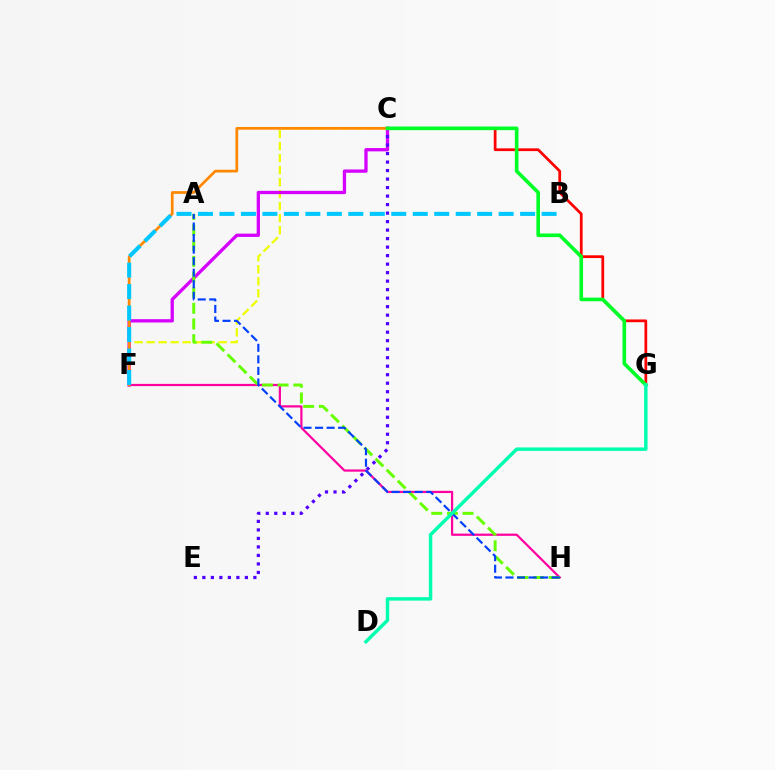{('C', 'F'): [{'color': '#eeff00', 'line_style': 'dashed', 'thickness': 1.63}, {'color': '#d600ff', 'line_style': 'solid', 'thickness': 2.38}, {'color': '#ff8800', 'line_style': 'solid', 'thickness': 1.95}], ('F', 'H'): [{'color': '#ff00a0', 'line_style': 'solid', 'thickness': 1.6}], ('A', 'H'): [{'color': '#66ff00', 'line_style': 'dashed', 'thickness': 2.13}, {'color': '#003fff', 'line_style': 'dashed', 'thickness': 1.57}], ('C', 'G'): [{'color': '#ff0000', 'line_style': 'solid', 'thickness': 1.97}, {'color': '#00ff27', 'line_style': 'solid', 'thickness': 2.61}], ('C', 'E'): [{'color': '#4f00ff', 'line_style': 'dotted', 'thickness': 2.31}], ('B', 'F'): [{'color': '#00c7ff', 'line_style': 'dashed', 'thickness': 2.92}], ('D', 'G'): [{'color': '#00ffaf', 'line_style': 'solid', 'thickness': 2.48}]}